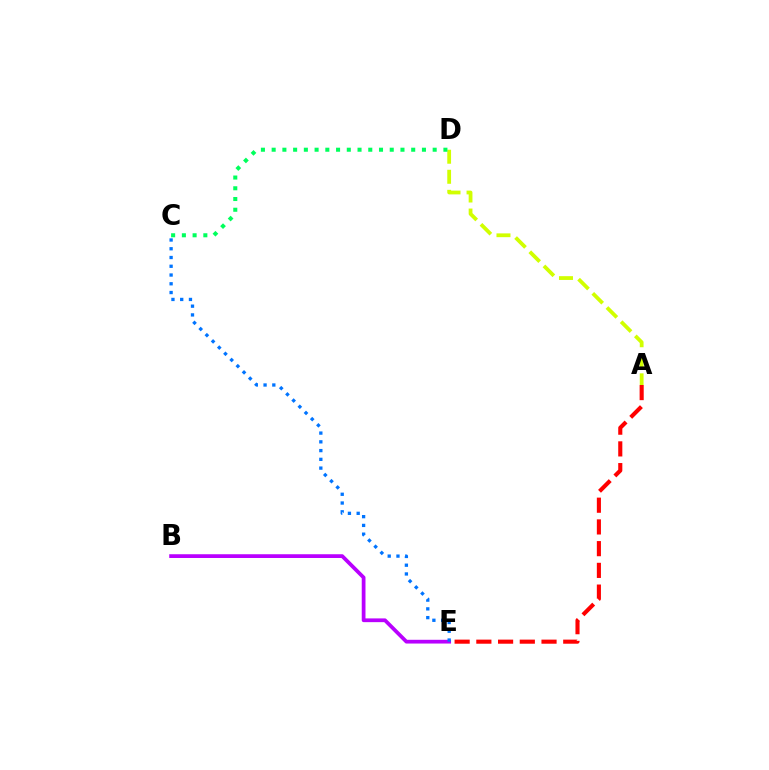{('A', 'D'): [{'color': '#d1ff00', 'line_style': 'dashed', 'thickness': 2.72}], ('B', 'E'): [{'color': '#b900ff', 'line_style': 'solid', 'thickness': 2.7}], ('C', 'E'): [{'color': '#0074ff', 'line_style': 'dotted', 'thickness': 2.38}], ('A', 'E'): [{'color': '#ff0000', 'line_style': 'dashed', 'thickness': 2.95}], ('C', 'D'): [{'color': '#00ff5c', 'line_style': 'dotted', 'thickness': 2.92}]}